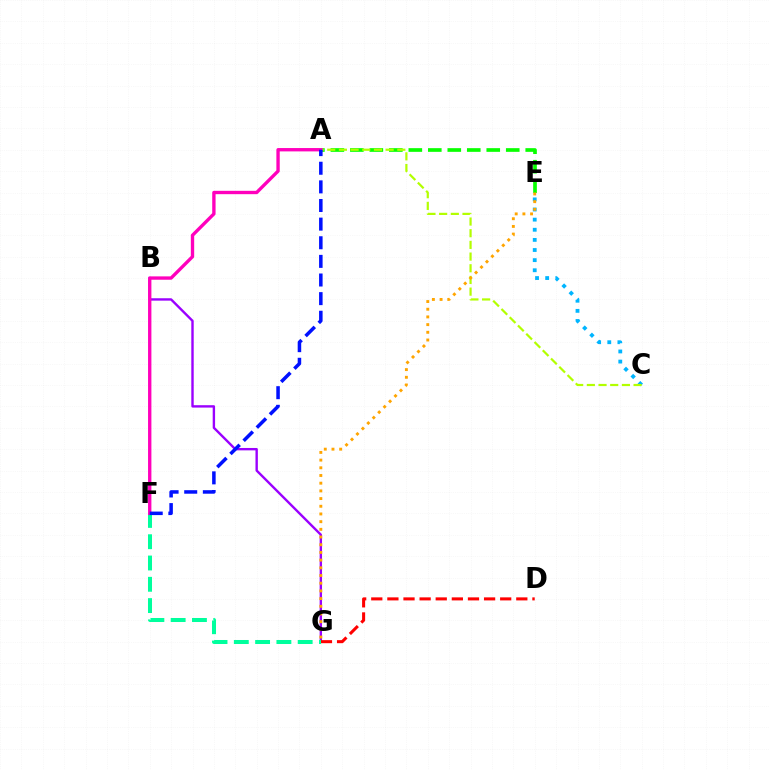{('A', 'E'): [{'color': '#08ff00', 'line_style': 'dashed', 'thickness': 2.65}], ('C', 'E'): [{'color': '#00b5ff', 'line_style': 'dotted', 'thickness': 2.75}], ('B', 'G'): [{'color': '#9b00ff', 'line_style': 'solid', 'thickness': 1.72}], ('D', 'G'): [{'color': '#ff0000', 'line_style': 'dashed', 'thickness': 2.19}], ('A', 'C'): [{'color': '#b3ff00', 'line_style': 'dashed', 'thickness': 1.59}], ('E', 'G'): [{'color': '#ffa500', 'line_style': 'dotted', 'thickness': 2.09}], ('F', 'G'): [{'color': '#00ff9d', 'line_style': 'dashed', 'thickness': 2.89}], ('A', 'F'): [{'color': '#ff00bd', 'line_style': 'solid', 'thickness': 2.41}, {'color': '#0010ff', 'line_style': 'dashed', 'thickness': 2.53}]}